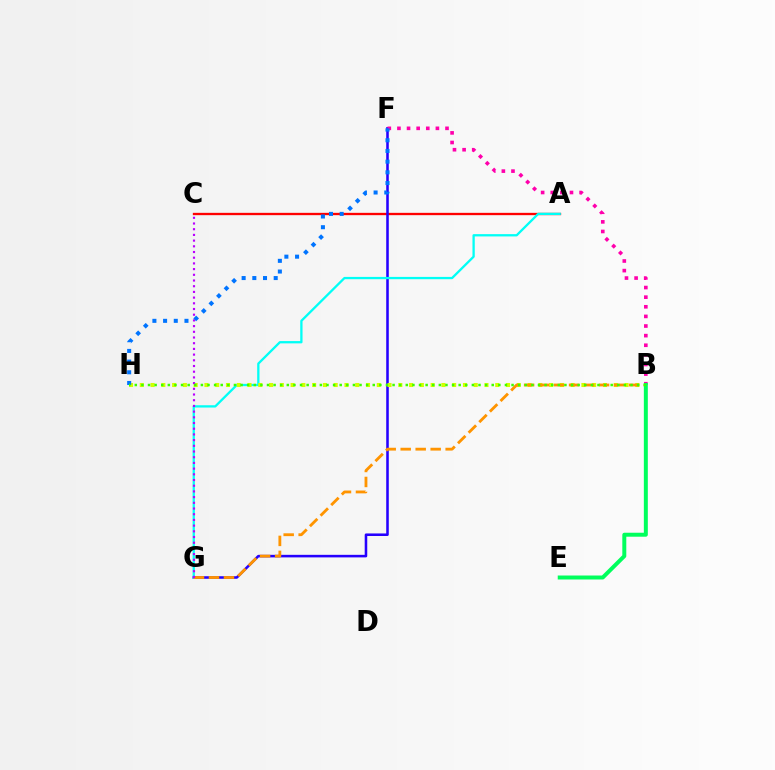{('A', 'C'): [{'color': '#ff0000', 'line_style': 'solid', 'thickness': 1.67}], ('F', 'G'): [{'color': '#2500ff', 'line_style': 'solid', 'thickness': 1.84}], ('A', 'G'): [{'color': '#00fff6', 'line_style': 'solid', 'thickness': 1.65}], ('B', 'H'): [{'color': '#d1ff00', 'line_style': 'dotted', 'thickness': 2.93}, {'color': '#3dff00', 'line_style': 'dotted', 'thickness': 1.8}], ('B', 'G'): [{'color': '#ff9400', 'line_style': 'dashed', 'thickness': 2.04}], ('B', 'F'): [{'color': '#ff00ac', 'line_style': 'dotted', 'thickness': 2.61}], ('C', 'G'): [{'color': '#b900ff', 'line_style': 'dotted', 'thickness': 1.55}], ('B', 'E'): [{'color': '#00ff5c', 'line_style': 'solid', 'thickness': 2.86}], ('F', 'H'): [{'color': '#0074ff', 'line_style': 'dotted', 'thickness': 2.9}]}